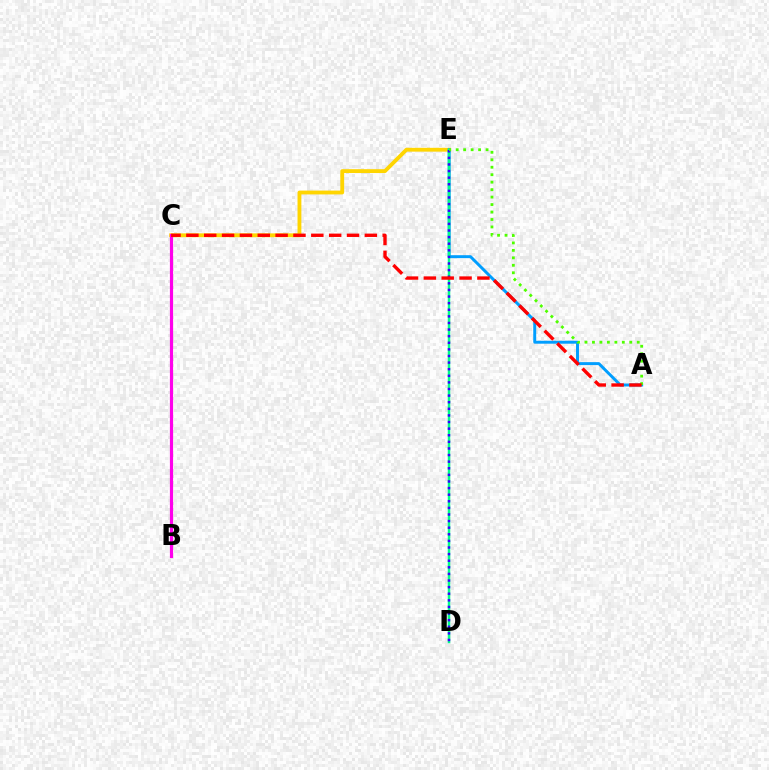{('C', 'E'): [{'color': '#ffd500', 'line_style': 'solid', 'thickness': 2.76}], ('B', 'C'): [{'color': '#ff00ed', 'line_style': 'solid', 'thickness': 2.29}], ('A', 'E'): [{'color': '#009eff', 'line_style': 'solid', 'thickness': 2.12}, {'color': '#4fff00', 'line_style': 'dotted', 'thickness': 2.03}], ('D', 'E'): [{'color': '#00ff86', 'line_style': 'solid', 'thickness': 1.78}, {'color': '#3700ff', 'line_style': 'dotted', 'thickness': 1.79}], ('A', 'C'): [{'color': '#ff0000', 'line_style': 'dashed', 'thickness': 2.42}]}